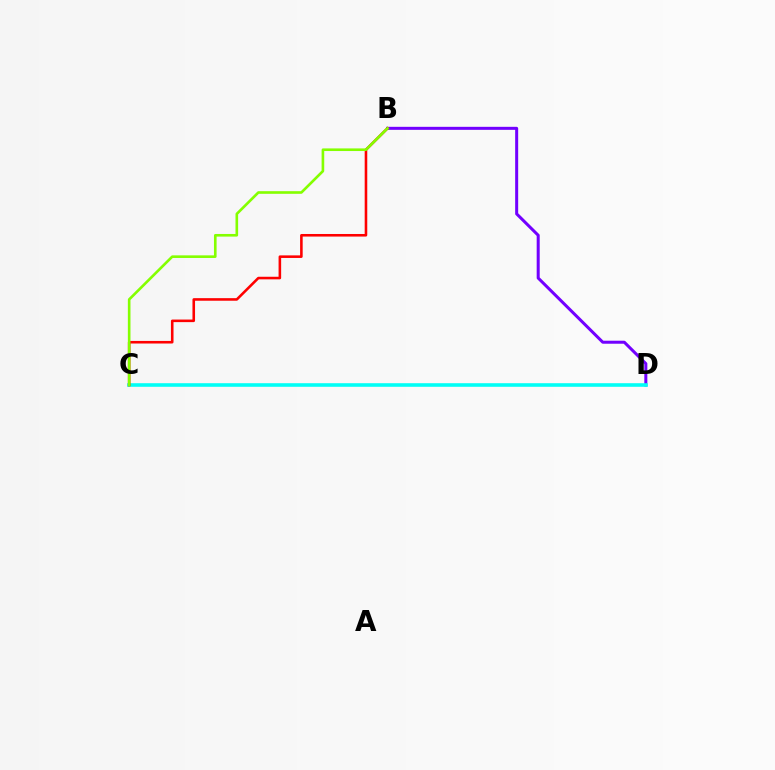{('B', 'D'): [{'color': '#7200ff', 'line_style': 'solid', 'thickness': 2.17}], ('C', 'D'): [{'color': '#00fff6', 'line_style': 'solid', 'thickness': 2.58}], ('B', 'C'): [{'color': '#ff0000', 'line_style': 'solid', 'thickness': 1.85}, {'color': '#84ff00', 'line_style': 'solid', 'thickness': 1.89}]}